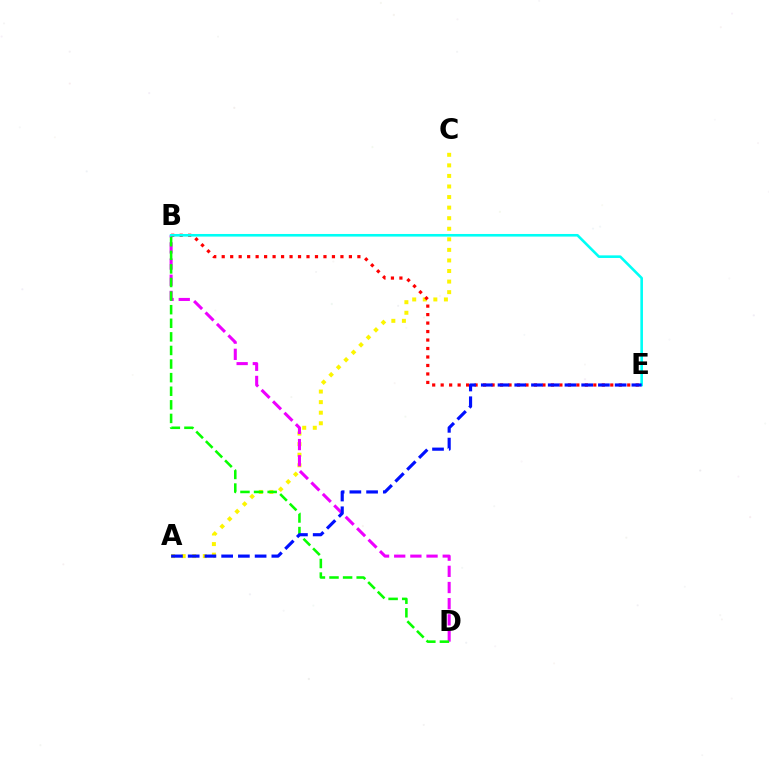{('A', 'C'): [{'color': '#fcf500', 'line_style': 'dotted', 'thickness': 2.87}], ('B', 'D'): [{'color': '#ee00ff', 'line_style': 'dashed', 'thickness': 2.2}, {'color': '#08ff00', 'line_style': 'dashed', 'thickness': 1.85}], ('B', 'E'): [{'color': '#ff0000', 'line_style': 'dotted', 'thickness': 2.3}, {'color': '#00fff6', 'line_style': 'solid', 'thickness': 1.88}], ('A', 'E'): [{'color': '#0010ff', 'line_style': 'dashed', 'thickness': 2.27}]}